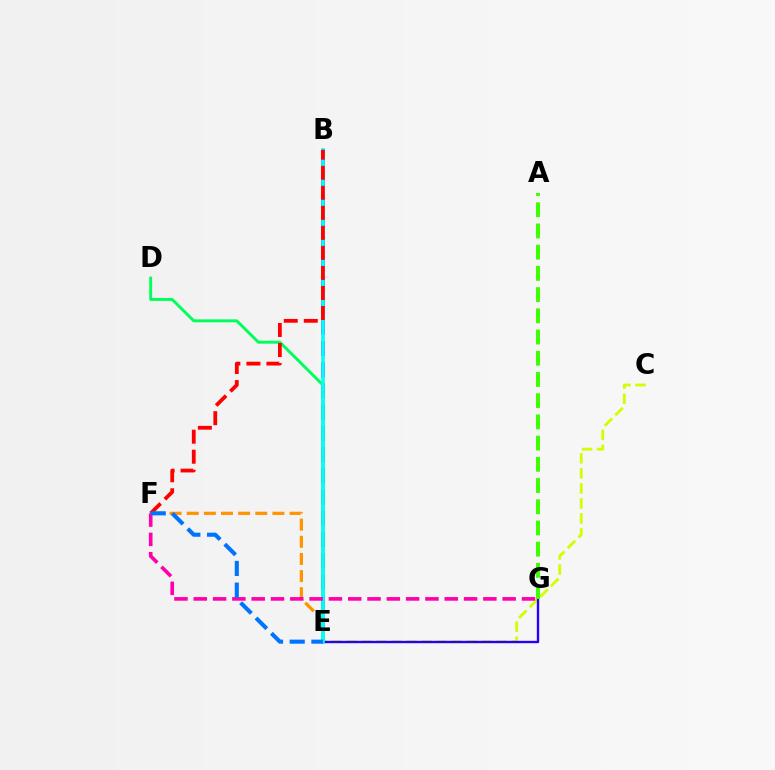{('B', 'E'): [{'color': '#b900ff', 'line_style': 'dashed', 'thickness': 2.88}, {'color': '#00fff6', 'line_style': 'solid', 'thickness': 2.59}], ('C', 'E'): [{'color': '#d1ff00', 'line_style': 'dashed', 'thickness': 2.04}], ('E', 'F'): [{'color': '#ff9400', 'line_style': 'dashed', 'thickness': 2.33}, {'color': '#0074ff', 'line_style': 'dashed', 'thickness': 2.95}], ('D', 'E'): [{'color': '#00ff5c', 'line_style': 'solid', 'thickness': 2.11}], ('E', 'G'): [{'color': '#2500ff', 'line_style': 'solid', 'thickness': 1.71}], ('A', 'G'): [{'color': '#3dff00', 'line_style': 'dashed', 'thickness': 2.88}], ('B', 'F'): [{'color': '#ff0000', 'line_style': 'dashed', 'thickness': 2.72}], ('F', 'G'): [{'color': '#ff00ac', 'line_style': 'dashed', 'thickness': 2.62}]}